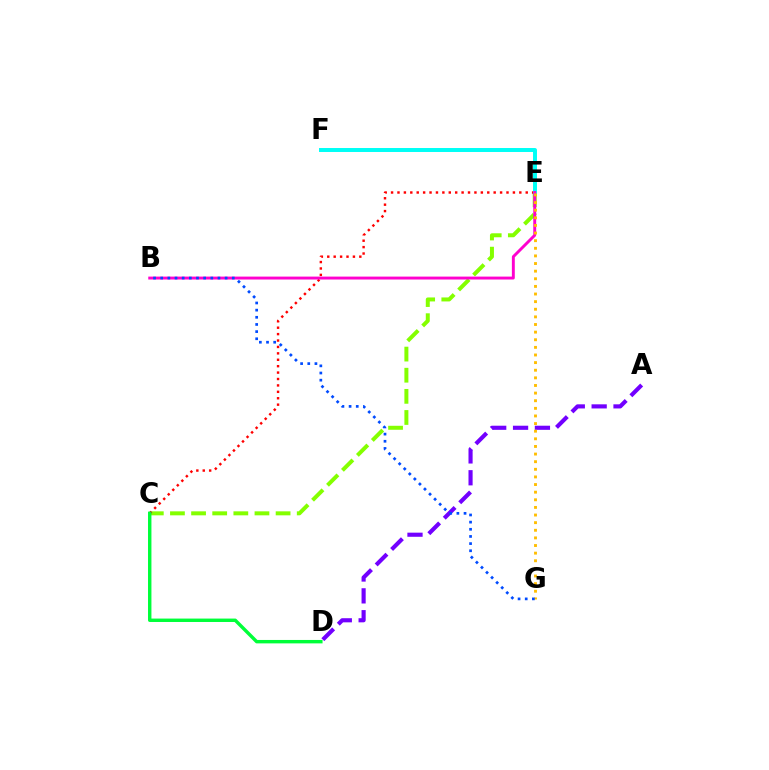{('C', 'E'): [{'color': '#84ff00', 'line_style': 'dashed', 'thickness': 2.87}, {'color': '#ff0000', 'line_style': 'dotted', 'thickness': 1.74}], ('E', 'F'): [{'color': '#00fff6', 'line_style': 'solid', 'thickness': 2.86}], ('A', 'D'): [{'color': '#7200ff', 'line_style': 'dashed', 'thickness': 2.97}], ('C', 'D'): [{'color': '#00ff39', 'line_style': 'solid', 'thickness': 2.46}], ('B', 'E'): [{'color': '#ff00cf', 'line_style': 'solid', 'thickness': 2.1}], ('E', 'G'): [{'color': '#ffbd00', 'line_style': 'dotted', 'thickness': 2.07}], ('B', 'G'): [{'color': '#004bff', 'line_style': 'dotted', 'thickness': 1.94}]}